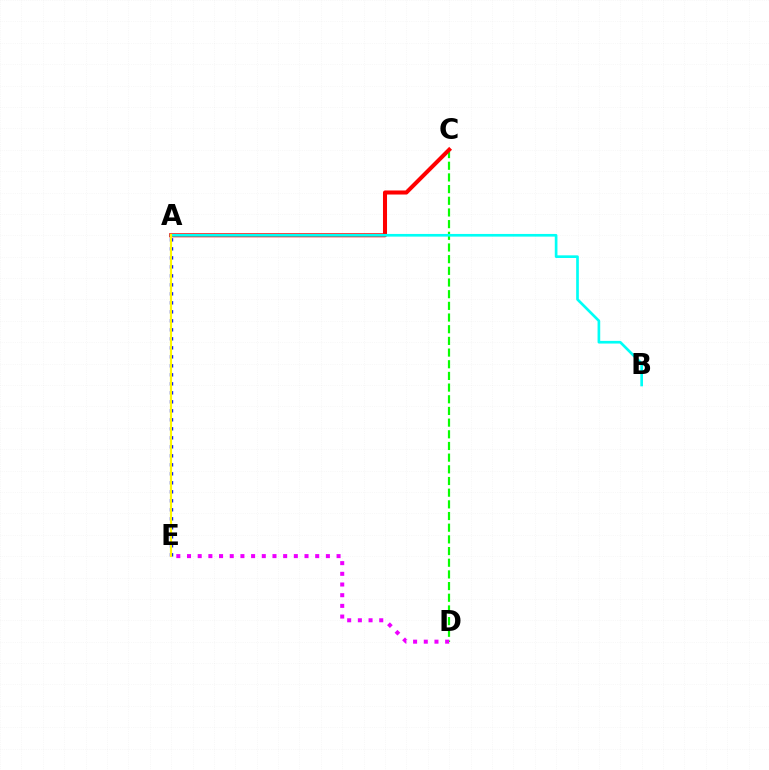{('C', 'D'): [{'color': '#08ff00', 'line_style': 'dashed', 'thickness': 1.59}], ('A', 'C'): [{'color': '#ff0000', 'line_style': 'solid', 'thickness': 2.91}], ('A', 'E'): [{'color': '#0010ff', 'line_style': 'dotted', 'thickness': 2.44}, {'color': '#fcf500', 'line_style': 'solid', 'thickness': 1.57}], ('D', 'E'): [{'color': '#ee00ff', 'line_style': 'dotted', 'thickness': 2.9}], ('A', 'B'): [{'color': '#00fff6', 'line_style': 'solid', 'thickness': 1.92}]}